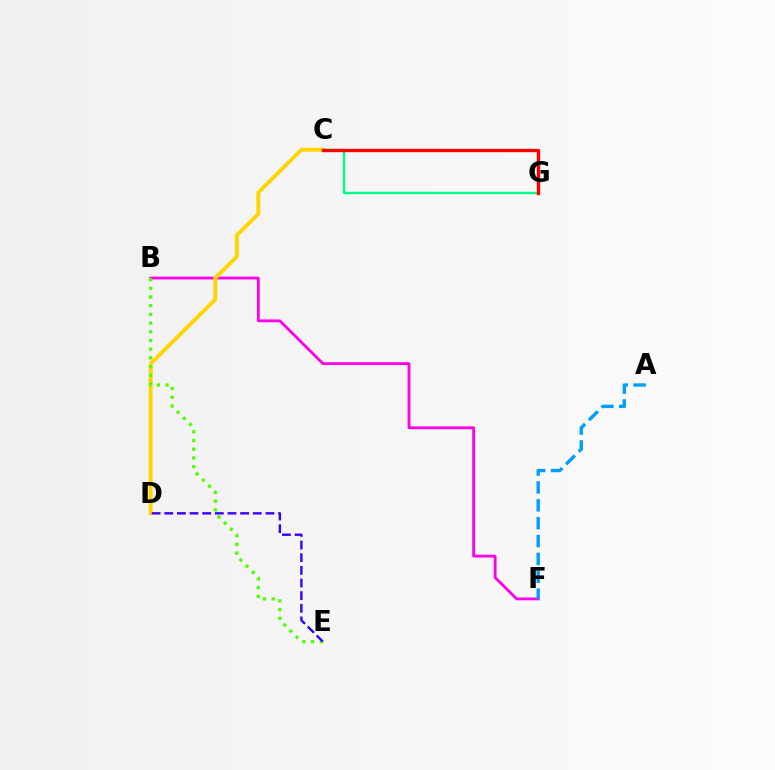{('C', 'G'): [{'color': '#00ff86', 'line_style': 'solid', 'thickness': 1.74}, {'color': '#ff0000', 'line_style': 'solid', 'thickness': 2.42}], ('B', 'F'): [{'color': '#ff00ed', 'line_style': 'solid', 'thickness': 2.03}], ('C', 'D'): [{'color': '#ffd500', 'line_style': 'solid', 'thickness': 2.78}], ('A', 'F'): [{'color': '#009eff', 'line_style': 'dashed', 'thickness': 2.43}], ('B', 'E'): [{'color': '#4fff00', 'line_style': 'dotted', 'thickness': 2.36}], ('D', 'E'): [{'color': '#3700ff', 'line_style': 'dashed', 'thickness': 1.72}]}